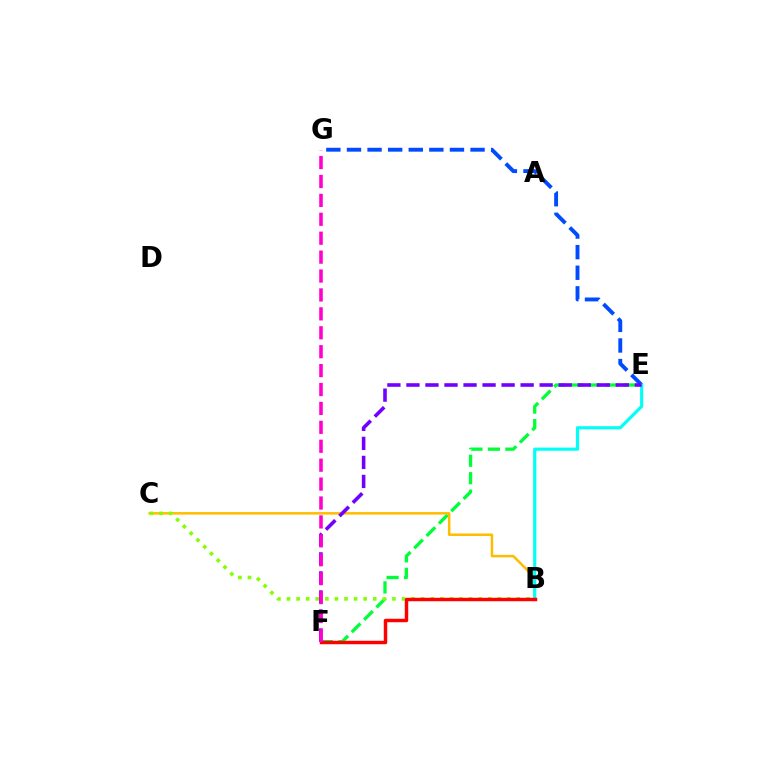{('E', 'F'): [{'color': '#00ff39', 'line_style': 'dashed', 'thickness': 2.37}, {'color': '#7200ff', 'line_style': 'dashed', 'thickness': 2.59}], ('E', 'G'): [{'color': '#004bff', 'line_style': 'dashed', 'thickness': 2.8}], ('B', 'C'): [{'color': '#ffbd00', 'line_style': 'solid', 'thickness': 1.81}, {'color': '#84ff00', 'line_style': 'dotted', 'thickness': 2.6}], ('B', 'E'): [{'color': '#00fff6', 'line_style': 'solid', 'thickness': 2.28}], ('B', 'F'): [{'color': '#ff0000', 'line_style': 'solid', 'thickness': 2.49}], ('F', 'G'): [{'color': '#ff00cf', 'line_style': 'dashed', 'thickness': 2.57}]}